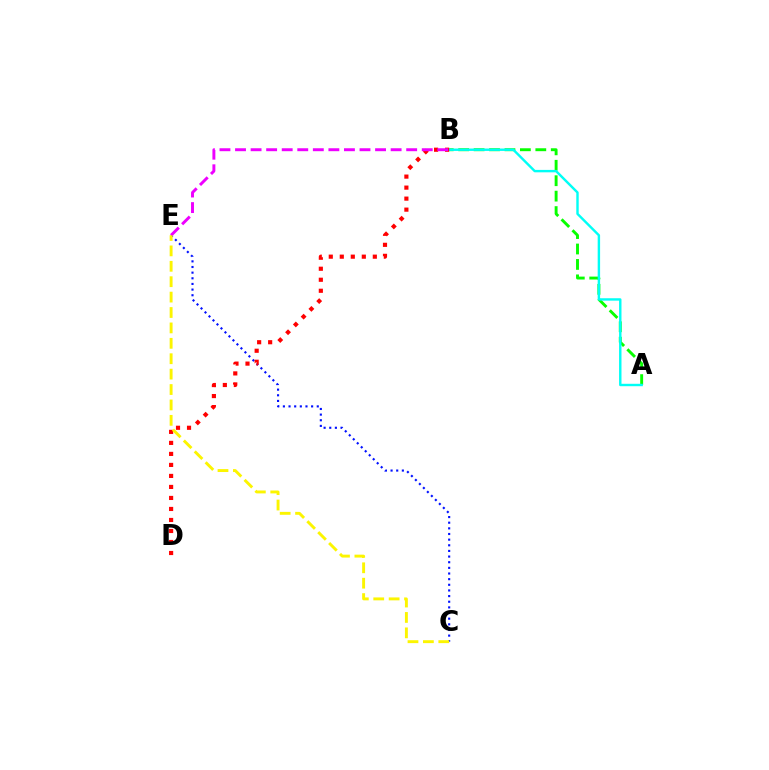{('C', 'E'): [{'color': '#0010ff', 'line_style': 'dotted', 'thickness': 1.53}, {'color': '#fcf500', 'line_style': 'dashed', 'thickness': 2.09}], ('A', 'B'): [{'color': '#08ff00', 'line_style': 'dashed', 'thickness': 2.1}, {'color': '#00fff6', 'line_style': 'solid', 'thickness': 1.74}], ('B', 'D'): [{'color': '#ff0000', 'line_style': 'dotted', 'thickness': 2.99}], ('B', 'E'): [{'color': '#ee00ff', 'line_style': 'dashed', 'thickness': 2.11}]}